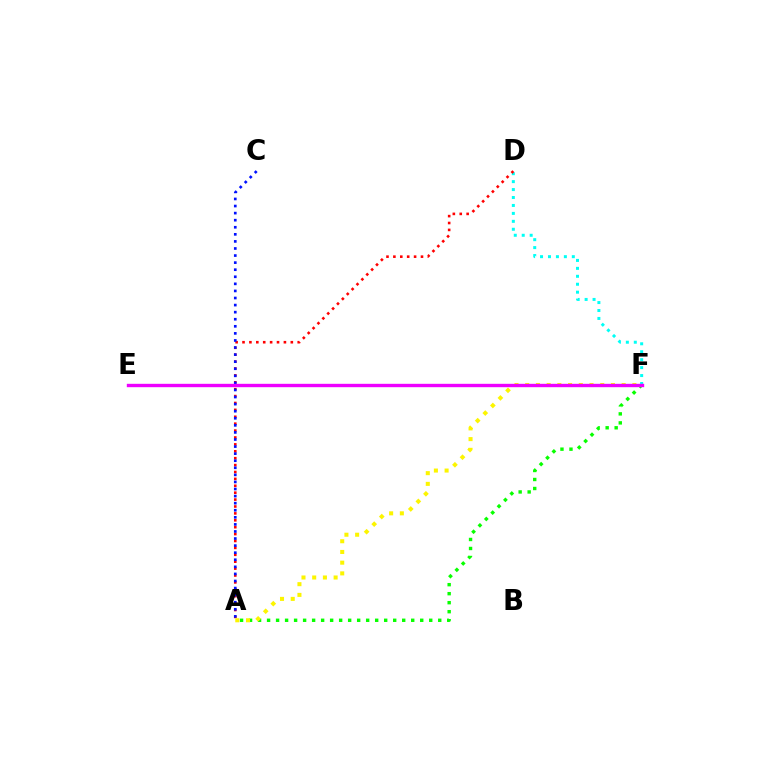{('D', 'F'): [{'color': '#00fff6', 'line_style': 'dotted', 'thickness': 2.16}], ('A', 'F'): [{'color': '#08ff00', 'line_style': 'dotted', 'thickness': 2.45}, {'color': '#fcf500', 'line_style': 'dotted', 'thickness': 2.91}], ('A', 'D'): [{'color': '#ff0000', 'line_style': 'dotted', 'thickness': 1.87}], ('A', 'C'): [{'color': '#0010ff', 'line_style': 'dotted', 'thickness': 1.92}], ('E', 'F'): [{'color': '#ee00ff', 'line_style': 'solid', 'thickness': 2.43}]}